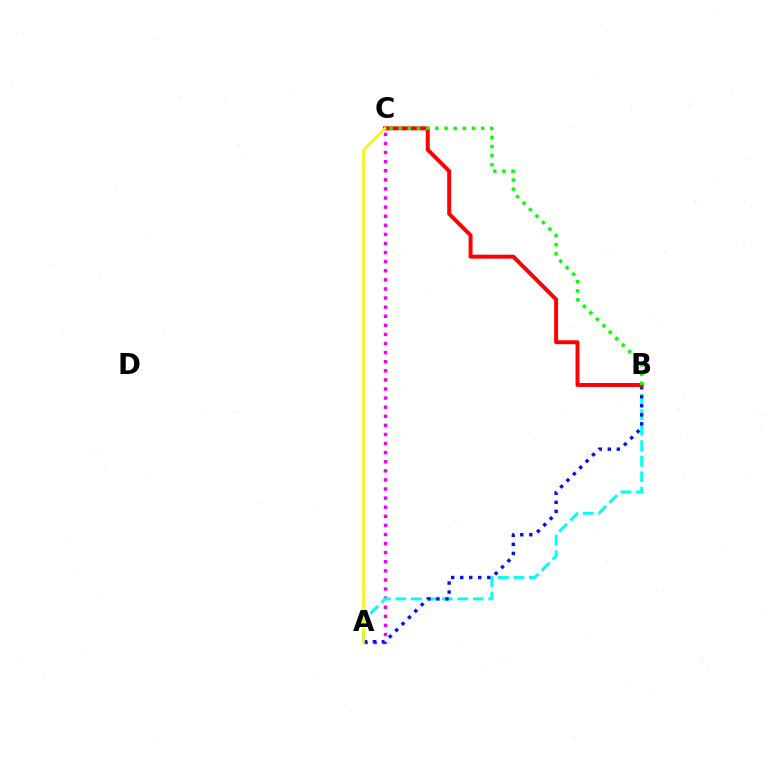{('A', 'C'): [{'color': '#ee00ff', 'line_style': 'dotted', 'thickness': 2.47}, {'color': '#fcf500', 'line_style': 'solid', 'thickness': 1.86}], ('A', 'B'): [{'color': '#00fff6', 'line_style': 'dashed', 'thickness': 2.11}, {'color': '#0010ff', 'line_style': 'dotted', 'thickness': 2.45}], ('B', 'C'): [{'color': '#ff0000', 'line_style': 'solid', 'thickness': 2.85}, {'color': '#08ff00', 'line_style': 'dotted', 'thickness': 2.49}]}